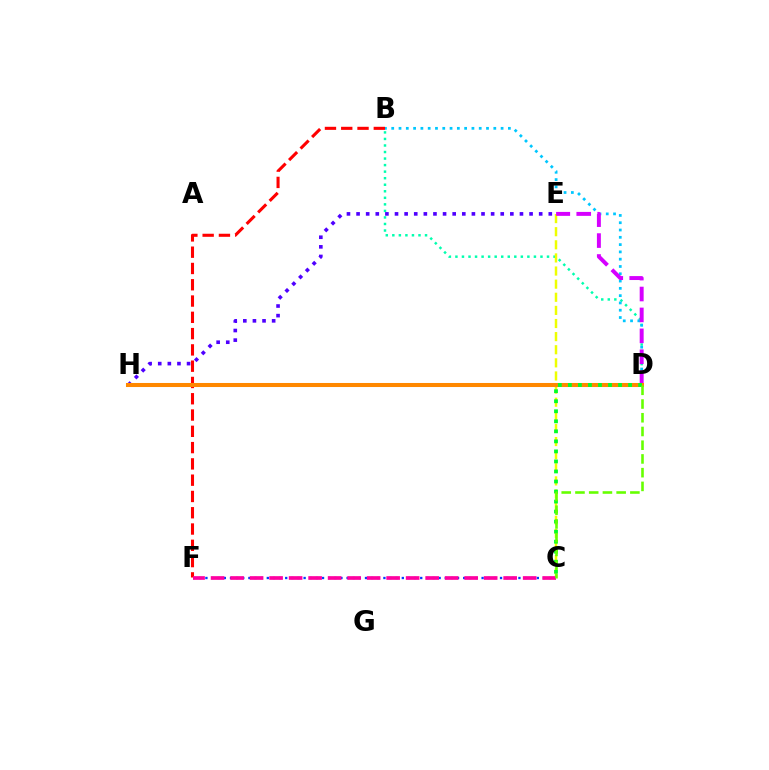{('B', 'D'): [{'color': '#00ffaf', 'line_style': 'dotted', 'thickness': 1.78}, {'color': '#00c7ff', 'line_style': 'dotted', 'thickness': 1.98}], ('E', 'H'): [{'color': '#4f00ff', 'line_style': 'dotted', 'thickness': 2.61}], ('C', 'E'): [{'color': '#eeff00', 'line_style': 'dashed', 'thickness': 1.78}], ('C', 'F'): [{'color': '#003fff', 'line_style': 'dotted', 'thickness': 1.67}, {'color': '#ff00a0', 'line_style': 'dashed', 'thickness': 2.65}], ('B', 'F'): [{'color': '#ff0000', 'line_style': 'dashed', 'thickness': 2.21}], ('D', 'E'): [{'color': '#d600ff', 'line_style': 'dashed', 'thickness': 2.84}], ('D', 'H'): [{'color': '#ff8800', 'line_style': 'solid', 'thickness': 2.91}], ('C', 'D'): [{'color': '#00ff27', 'line_style': 'dotted', 'thickness': 2.73}, {'color': '#66ff00', 'line_style': 'dashed', 'thickness': 1.87}]}